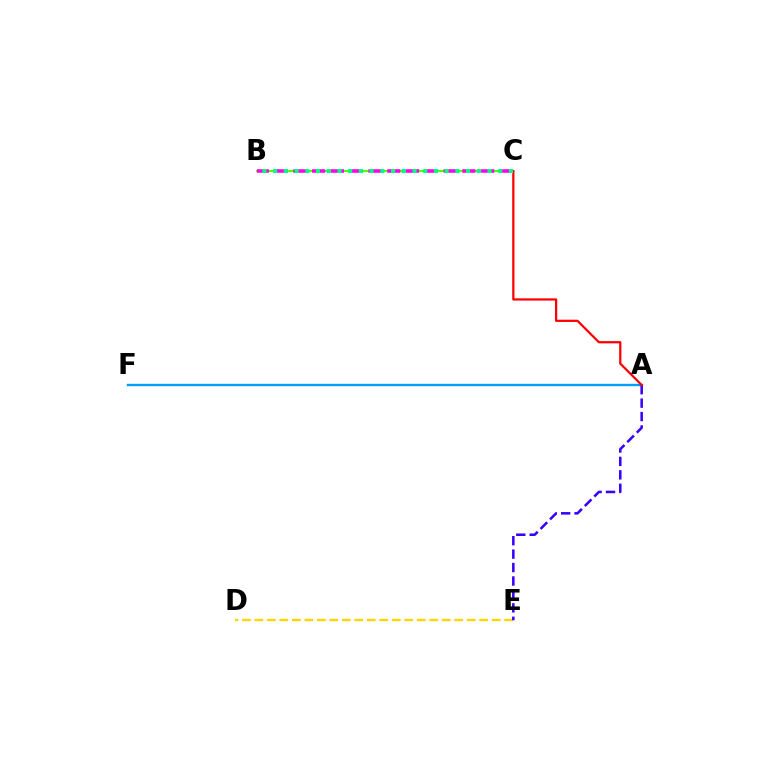{('A', 'F'): [{'color': '#009eff', 'line_style': 'solid', 'thickness': 1.7}], ('B', 'C'): [{'color': '#4fff00', 'line_style': 'solid', 'thickness': 1.53}, {'color': '#ff00ed', 'line_style': 'dashed', 'thickness': 2.55}, {'color': '#00ff86', 'line_style': 'dotted', 'thickness': 2.91}], ('D', 'E'): [{'color': '#ffd500', 'line_style': 'dashed', 'thickness': 1.7}], ('A', 'E'): [{'color': '#3700ff', 'line_style': 'dashed', 'thickness': 1.82}], ('A', 'C'): [{'color': '#ff0000', 'line_style': 'solid', 'thickness': 1.61}]}